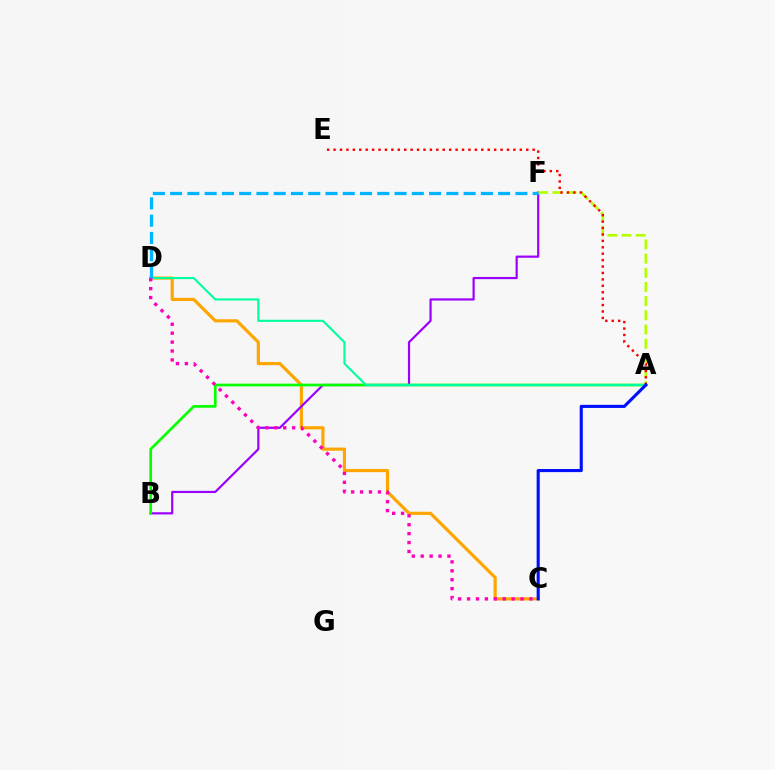{('C', 'D'): [{'color': '#ffa500', 'line_style': 'solid', 'thickness': 2.28}, {'color': '#ff00bd', 'line_style': 'dotted', 'thickness': 2.42}], ('B', 'F'): [{'color': '#9b00ff', 'line_style': 'solid', 'thickness': 1.58}], ('A', 'F'): [{'color': '#b3ff00', 'line_style': 'dashed', 'thickness': 1.93}], ('A', 'B'): [{'color': '#08ff00', 'line_style': 'solid', 'thickness': 1.94}], ('A', 'D'): [{'color': '#00ff9d', 'line_style': 'solid', 'thickness': 1.52}], ('A', 'E'): [{'color': '#ff0000', 'line_style': 'dotted', 'thickness': 1.74}], ('D', 'F'): [{'color': '#00b5ff', 'line_style': 'dashed', 'thickness': 2.35}], ('A', 'C'): [{'color': '#0010ff', 'line_style': 'solid', 'thickness': 2.24}]}